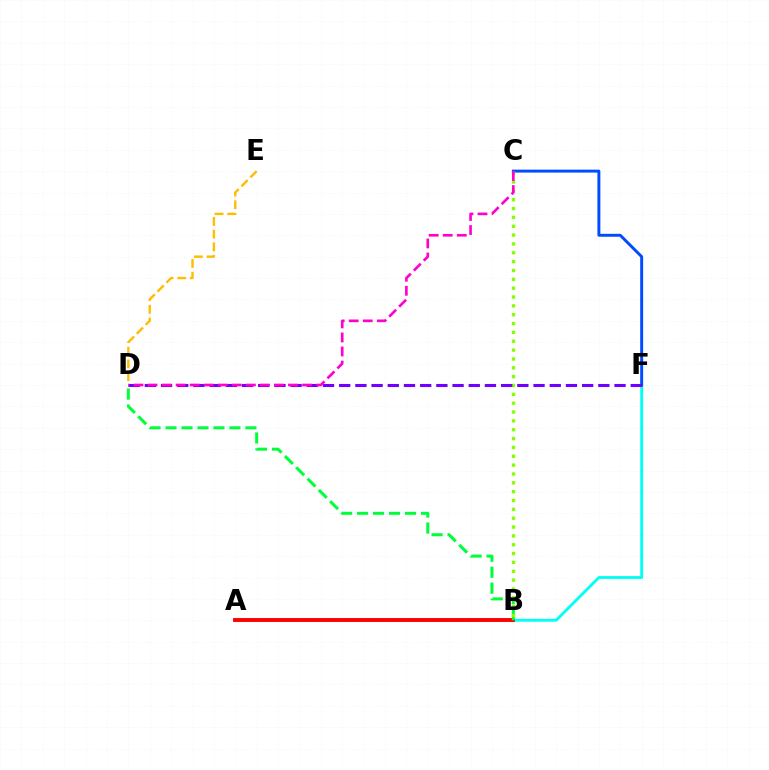{('B', 'F'): [{'color': '#00fff6', 'line_style': 'solid', 'thickness': 2.05}], ('C', 'F'): [{'color': '#004bff', 'line_style': 'solid', 'thickness': 2.12}], ('A', 'B'): [{'color': '#ff0000', 'line_style': 'solid', 'thickness': 2.8}], ('B', 'D'): [{'color': '#00ff39', 'line_style': 'dashed', 'thickness': 2.17}], ('B', 'C'): [{'color': '#84ff00', 'line_style': 'dotted', 'thickness': 2.4}], ('D', 'F'): [{'color': '#7200ff', 'line_style': 'dashed', 'thickness': 2.2}], ('C', 'D'): [{'color': '#ff00cf', 'line_style': 'dashed', 'thickness': 1.91}], ('D', 'E'): [{'color': '#ffbd00', 'line_style': 'dashed', 'thickness': 1.72}]}